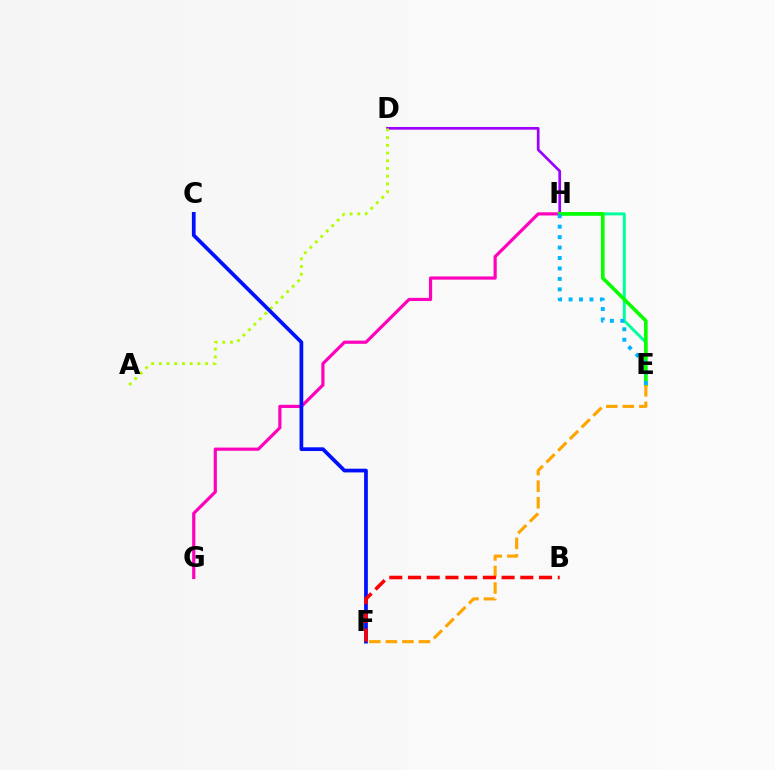{('E', 'H'): [{'color': '#00ff9d', 'line_style': 'solid', 'thickness': 2.12}, {'color': '#08ff00', 'line_style': 'solid', 'thickness': 2.6}, {'color': '#00b5ff', 'line_style': 'dotted', 'thickness': 2.84}], ('G', 'H'): [{'color': '#ff00bd', 'line_style': 'solid', 'thickness': 2.29}], ('D', 'H'): [{'color': '#9b00ff', 'line_style': 'solid', 'thickness': 1.94}], ('A', 'D'): [{'color': '#b3ff00', 'line_style': 'dotted', 'thickness': 2.09}], ('C', 'F'): [{'color': '#0010ff', 'line_style': 'solid', 'thickness': 2.69}], ('E', 'F'): [{'color': '#ffa500', 'line_style': 'dashed', 'thickness': 2.25}], ('B', 'F'): [{'color': '#ff0000', 'line_style': 'dashed', 'thickness': 2.54}]}